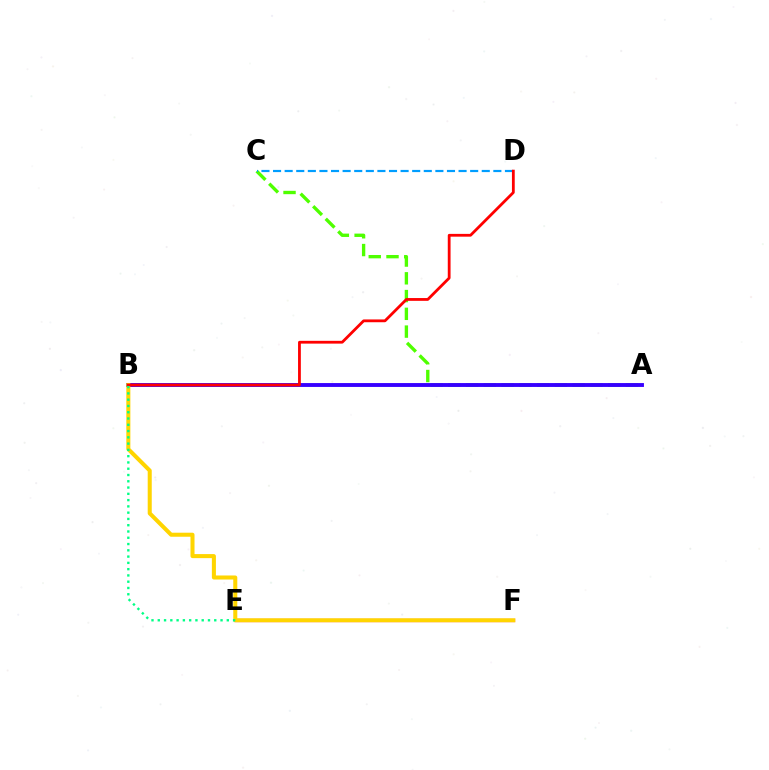{('A', 'C'): [{'color': '#4fff00', 'line_style': 'dashed', 'thickness': 2.41}], ('A', 'B'): [{'color': '#3700ff', 'line_style': 'solid', 'thickness': 2.79}], ('E', 'F'): [{'color': '#ff00ed', 'line_style': 'solid', 'thickness': 2.31}], ('C', 'D'): [{'color': '#009eff', 'line_style': 'dashed', 'thickness': 1.58}], ('B', 'F'): [{'color': '#ffd500', 'line_style': 'solid', 'thickness': 2.91}], ('B', 'D'): [{'color': '#ff0000', 'line_style': 'solid', 'thickness': 2.01}], ('B', 'E'): [{'color': '#00ff86', 'line_style': 'dotted', 'thickness': 1.71}]}